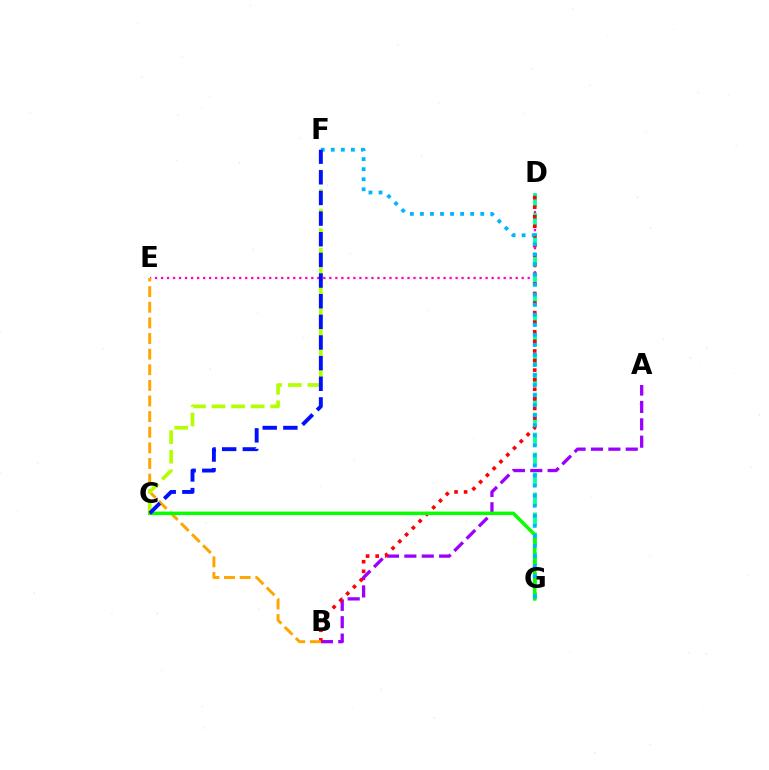{('D', 'E'): [{'color': '#ff00bd', 'line_style': 'dotted', 'thickness': 1.63}], ('A', 'B'): [{'color': '#9b00ff', 'line_style': 'dashed', 'thickness': 2.36}], ('D', 'G'): [{'color': '#00ff9d', 'line_style': 'dashed', 'thickness': 2.71}], ('B', 'D'): [{'color': '#ff0000', 'line_style': 'dotted', 'thickness': 2.6}], ('B', 'E'): [{'color': '#ffa500', 'line_style': 'dashed', 'thickness': 2.12}], ('C', 'G'): [{'color': '#08ff00', 'line_style': 'solid', 'thickness': 2.53}], ('C', 'F'): [{'color': '#b3ff00', 'line_style': 'dashed', 'thickness': 2.66}, {'color': '#0010ff', 'line_style': 'dashed', 'thickness': 2.8}], ('F', 'G'): [{'color': '#00b5ff', 'line_style': 'dotted', 'thickness': 2.73}]}